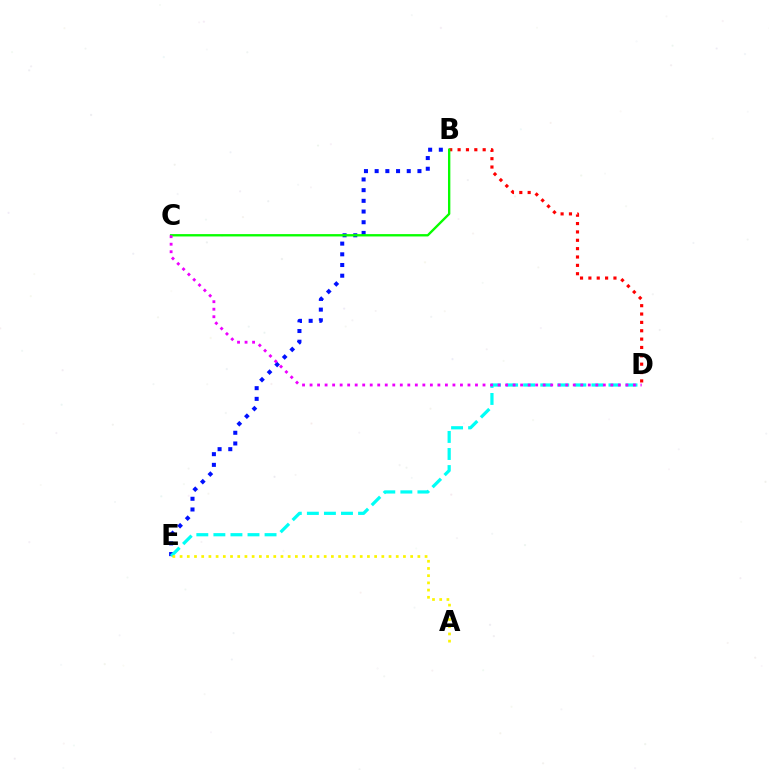{('B', 'E'): [{'color': '#0010ff', 'line_style': 'dotted', 'thickness': 2.91}], ('B', 'D'): [{'color': '#ff0000', 'line_style': 'dotted', 'thickness': 2.27}], ('B', 'C'): [{'color': '#08ff00', 'line_style': 'solid', 'thickness': 1.69}], ('D', 'E'): [{'color': '#00fff6', 'line_style': 'dashed', 'thickness': 2.32}], ('C', 'D'): [{'color': '#ee00ff', 'line_style': 'dotted', 'thickness': 2.04}], ('A', 'E'): [{'color': '#fcf500', 'line_style': 'dotted', 'thickness': 1.96}]}